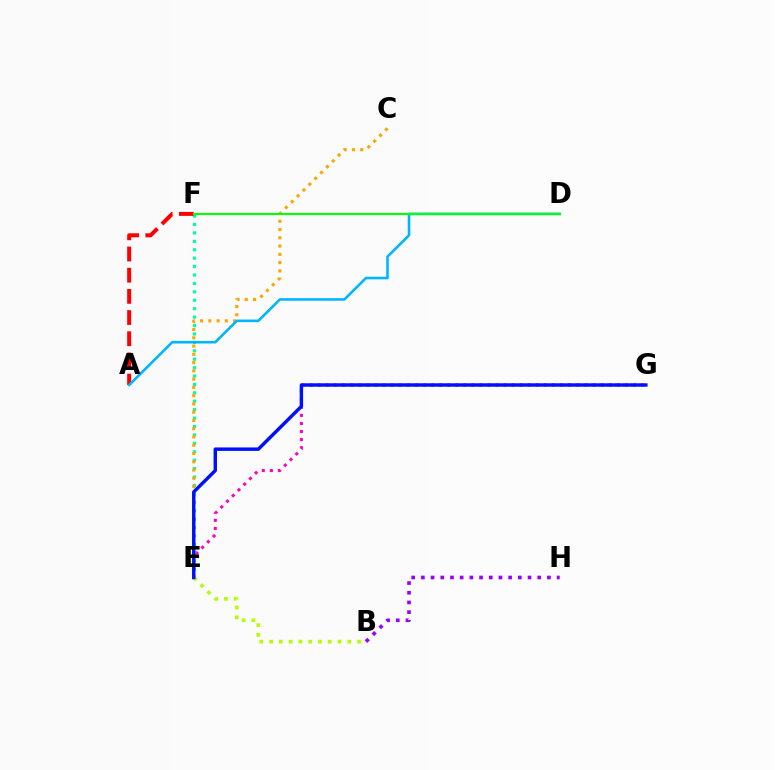{('B', 'H'): [{'color': '#9b00ff', 'line_style': 'dotted', 'thickness': 2.63}], ('E', 'G'): [{'color': '#ff00bd', 'line_style': 'dotted', 'thickness': 2.19}, {'color': '#0010ff', 'line_style': 'solid', 'thickness': 2.48}], ('E', 'F'): [{'color': '#00ff9d', 'line_style': 'dotted', 'thickness': 2.29}], ('A', 'F'): [{'color': '#ff0000', 'line_style': 'dashed', 'thickness': 2.88}], ('B', 'E'): [{'color': '#b3ff00', 'line_style': 'dotted', 'thickness': 2.66}], ('C', 'E'): [{'color': '#ffa500', 'line_style': 'dotted', 'thickness': 2.25}], ('A', 'D'): [{'color': '#00b5ff', 'line_style': 'solid', 'thickness': 1.86}], ('D', 'F'): [{'color': '#08ff00', 'line_style': 'solid', 'thickness': 1.53}]}